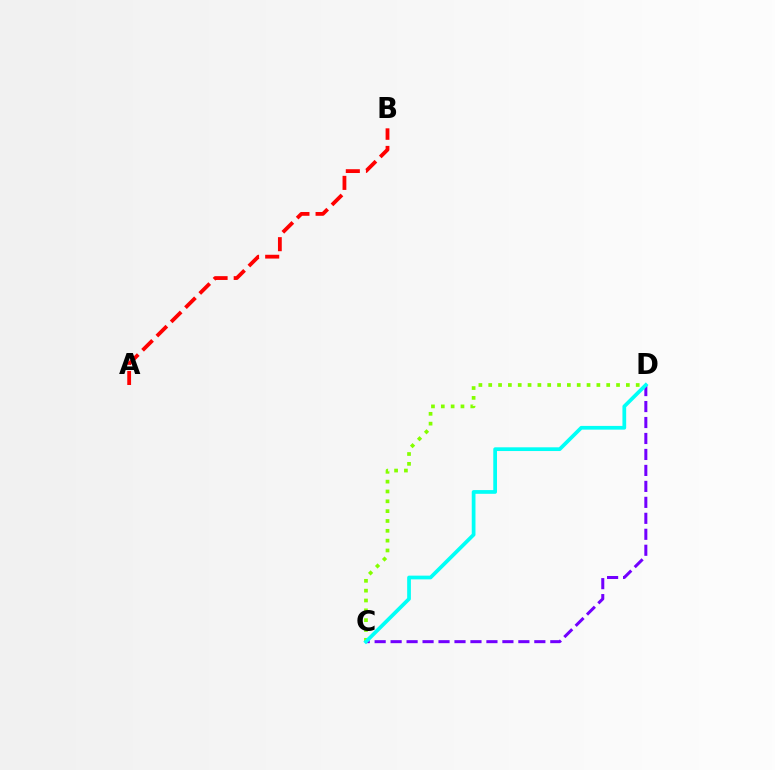{('C', 'D'): [{'color': '#84ff00', 'line_style': 'dotted', 'thickness': 2.67}, {'color': '#7200ff', 'line_style': 'dashed', 'thickness': 2.17}, {'color': '#00fff6', 'line_style': 'solid', 'thickness': 2.68}], ('A', 'B'): [{'color': '#ff0000', 'line_style': 'dashed', 'thickness': 2.74}]}